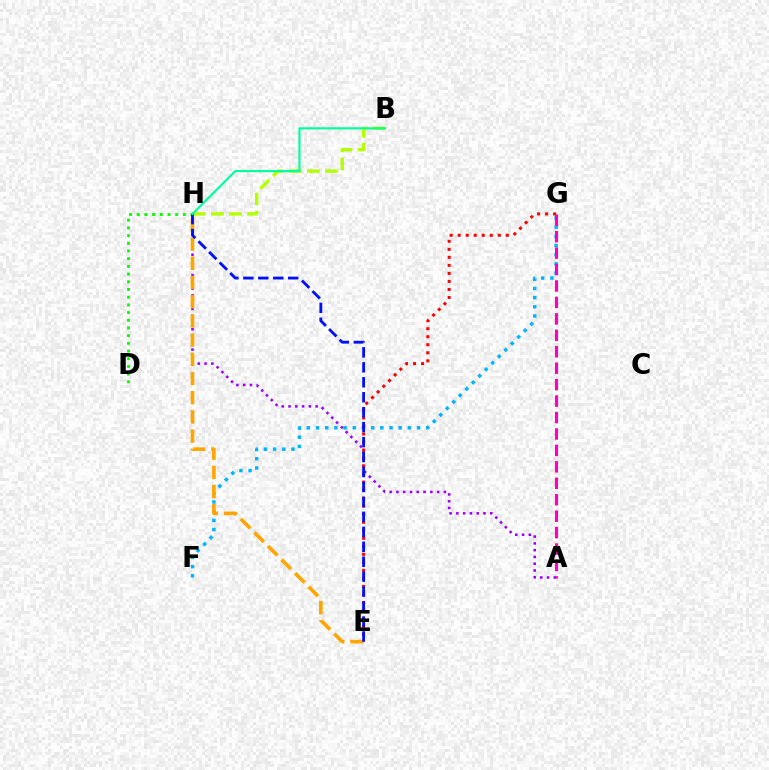{('A', 'H'): [{'color': '#9b00ff', 'line_style': 'dotted', 'thickness': 1.84}], ('F', 'G'): [{'color': '#00b5ff', 'line_style': 'dotted', 'thickness': 2.5}], ('A', 'G'): [{'color': '#ff00bd', 'line_style': 'dashed', 'thickness': 2.23}], ('E', 'G'): [{'color': '#ff0000', 'line_style': 'dotted', 'thickness': 2.18}], ('E', 'H'): [{'color': '#ffa500', 'line_style': 'dashed', 'thickness': 2.61}, {'color': '#0010ff', 'line_style': 'dashed', 'thickness': 2.03}], ('D', 'H'): [{'color': '#08ff00', 'line_style': 'dotted', 'thickness': 2.09}], ('B', 'H'): [{'color': '#b3ff00', 'line_style': 'dashed', 'thickness': 2.45}, {'color': '#00ff9d', 'line_style': 'solid', 'thickness': 1.54}]}